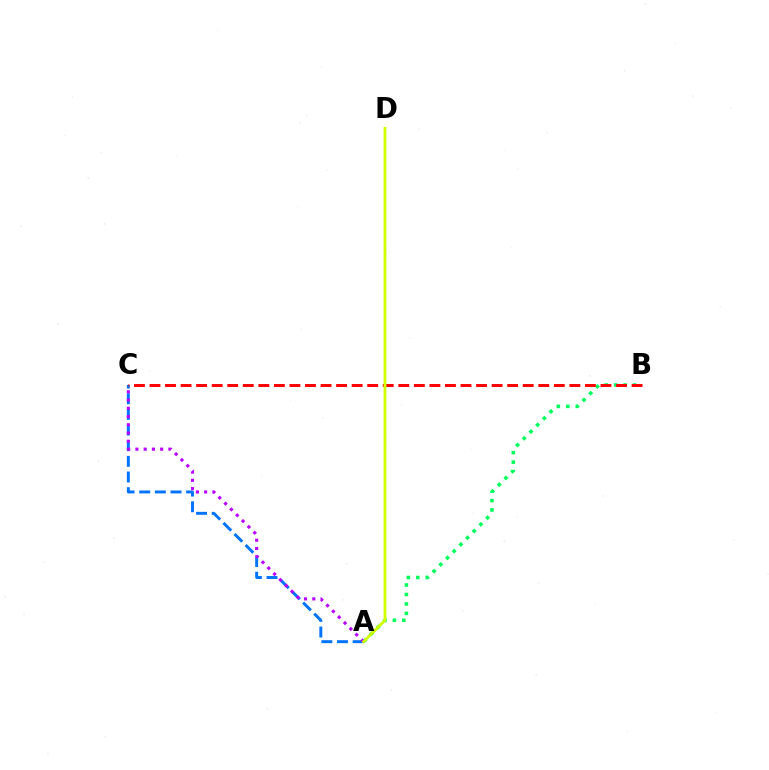{('A', 'C'): [{'color': '#0074ff', 'line_style': 'dashed', 'thickness': 2.13}, {'color': '#b900ff', 'line_style': 'dotted', 'thickness': 2.24}], ('A', 'B'): [{'color': '#00ff5c', 'line_style': 'dotted', 'thickness': 2.57}], ('B', 'C'): [{'color': '#ff0000', 'line_style': 'dashed', 'thickness': 2.11}], ('A', 'D'): [{'color': '#d1ff00', 'line_style': 'solid', 'thickness': 2.05}]}